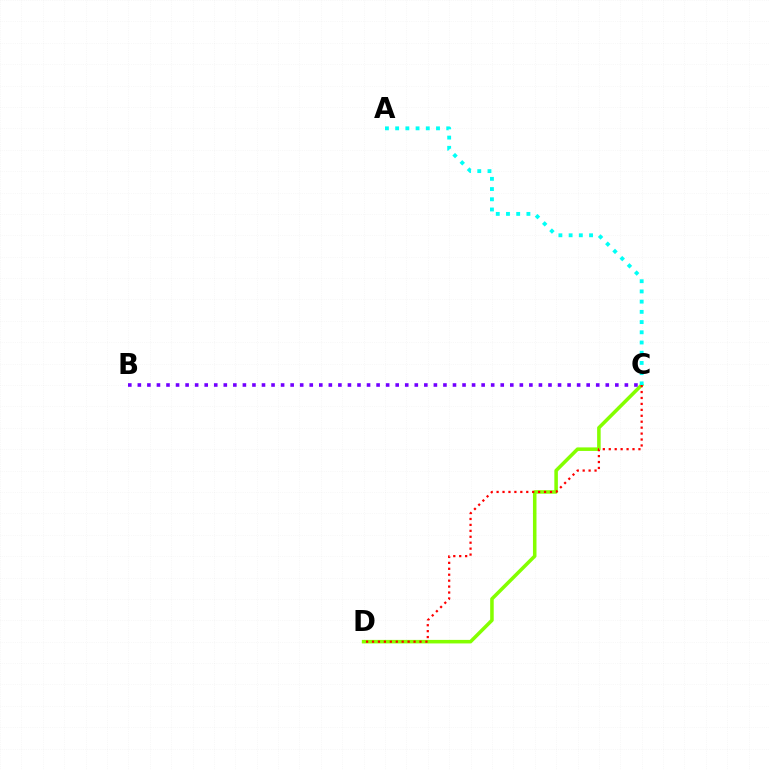{('C', 'D'): [{'color': '#84ff00', 'line_style': 'solid', 'thickness': 2.55}, {'color': '#ff0000', 'line_style': 'dotted', 'thickness': 1.61}], ('A', 'C'): [{'color': '#00fff6', 'line_style': 'dotted', 'thickness': 2.78}], ('B', 'C'): [{'color': '#7200ff', 'line_style': 'dotted', 'thickness': 2.59}]}